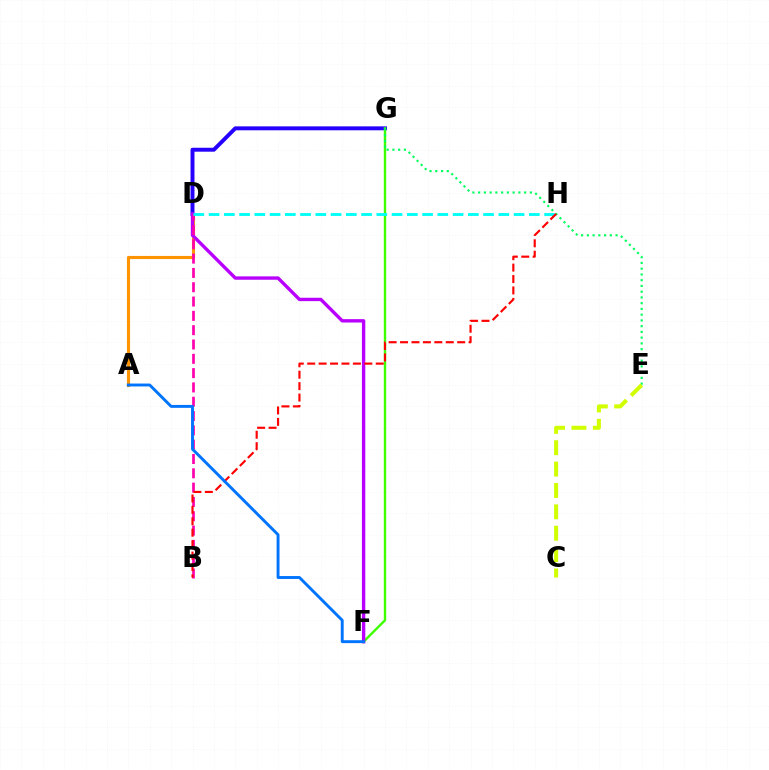{('A', 'D'): [{'color': '#ff9400', 'line_style': 'solid', 'thickness': 2.24}], ('D', 'G'): [{'color': '#2500ff', 'line_style': 'solid', 'thickness': 2.83}], ('F', 'G'): [{'color': '#3dff00', 'line_style': 'solid', 'thickness': 1.72}], ('E', 'G'): [{'color': '#00ff5c', 'line_style': 'dotted', 'thickness': 1.56}], ('D', 'F'): [{'color': '#b900ff', 'line_style': 'solid', 'thickness': 2.43}], ('B', 'D'): [{'color': '#ff00ac', 'line_style': 'dashed', 'thickness': 1.94}], ('D', 'H'): [{'color': '#00fff6', 'line_style': 'dashed', 'thickness': 2.07}], ('B', 'H'): [{'color': '#ff0000', 'line_style': 'dashed', 'thickness': 1.55}], ('C', 'E'): [{'color': '#d1ff00', 'line_style': 'dashed', 'thickness': 2.9}], ('A', 'F'): [{'color': '#0074ff', 'line_style': 'solid', 'thickness': 2.09}]}